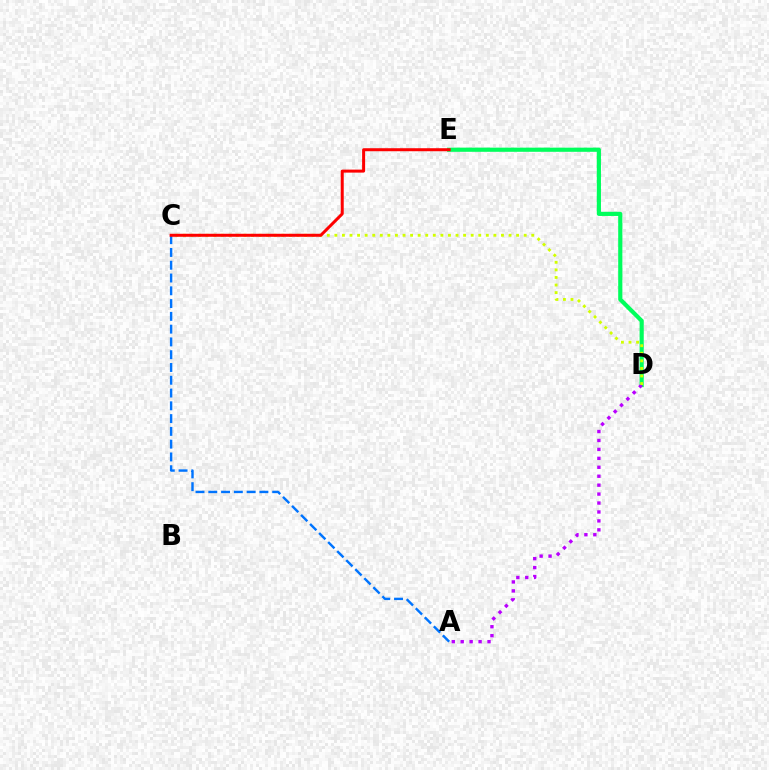{('D', 'E'): [{'color': '#00ff5c', 'line_style': 'solid', 'thickness': 3.0}], ('A', 'D'): [{'color': '#b900ff', 'line_style': 'dotted', 'thickness': 2.43}], ('C', 'D'): [{'color': '#d1ff00', 'line_style': 'dotted', 'thickness': 2.06}], ('A', 'C'): [{'color': '#0074ff', 'line_style': 'dashed', 'thickness': 1.74}], ('C', 'E'): [{'color': '#ff0000', 'line_style': 'solid', 'thickness': 2.16}]}